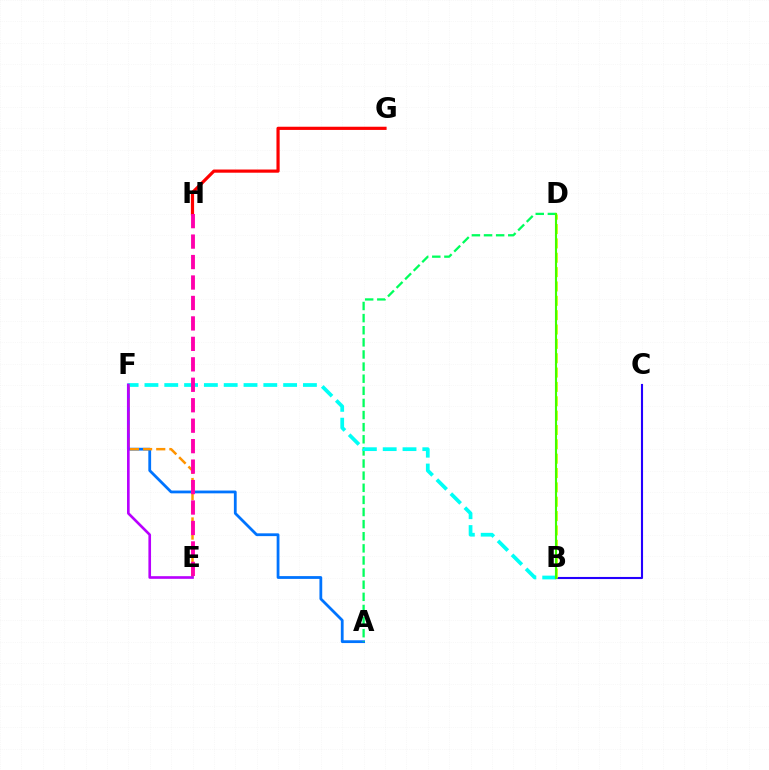{('G', 'H'): [{'color': '#ff0000', 'line_style': 'solid', 'thickness': 2.29}], ('A', 'F'): [{'color': '#0074ff', 'line_style': 'solid', 'thickness': 2.01}], ('A', 'D'): [{'color': '#00ff5c', 'line_style': 'dashed', 'thickness': 1.65}], ('B', 'F'): [{'color': '#00fff6', 'line_style': 'dashed', 'thickness': 2.69}], ('B', 'C'): [{'color': '#2500ff', 'line_style': 'solid', 'thickness': 1.51}], ('E', 'F'): [{'color': '#ff9400', 'line_style': 'dashed', 'thickness': 1.79}, {'color': '#b900ff', 'line_style': 'solid', 'thickness': 1.9}], ('E', 'H'): [{'color': '#ff00ac', 'line_style': 'dashed', 'thickness': 2.78}], ('B', 'D'): [{'color': '#d1ff00', 'line_style': 'dashed', 'thickness': 1.95}, {'color': '#3dff00', 'line_style': 'solid', 'thickness': 1.52}]}